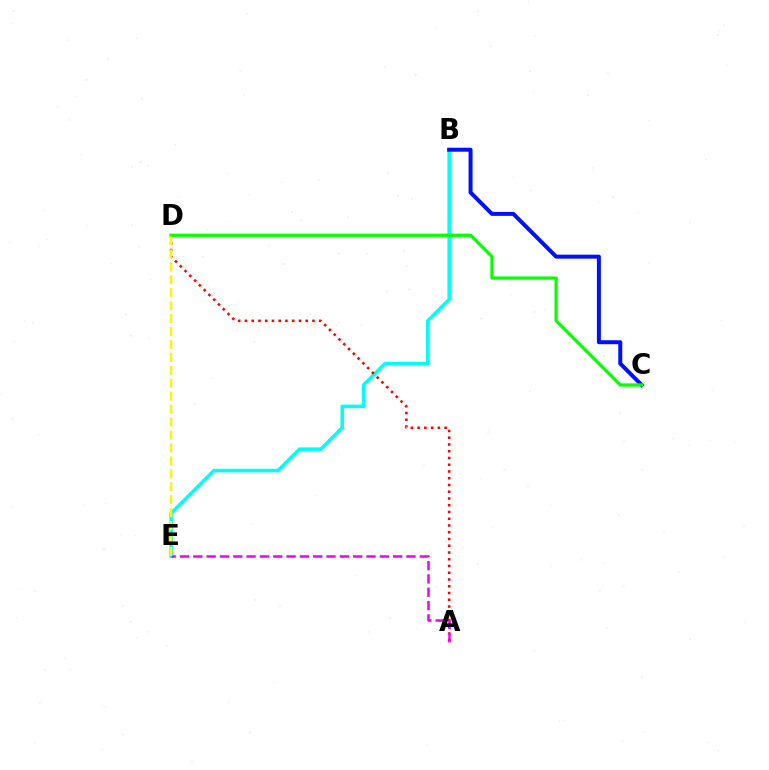{('B', 'E'): [{'color': '#00fff6', 'line_style': 'solid', 'thickness': 2.55}], ('A', 'D'): [{'color': '#ff0000', 'line_style': 'dotted', 'thickness': 1.83}], ('A', 'E'): [{'color': '#ee00ff', 'line_style': 'dashed', 'thickness': 1.81}], ('B', 'C'): [{'color': '#0010ff', 'line_style': 'solid', 'thickness': 2.87}], ('C', 'D'): [{'color': '#08ff00', 'line_style': 'solid', 'thickness': 2.32}], ('D', 'E'): [{'color': '#fcf500', 'line_style': 'dashed', 'thickness': 1.76}]}